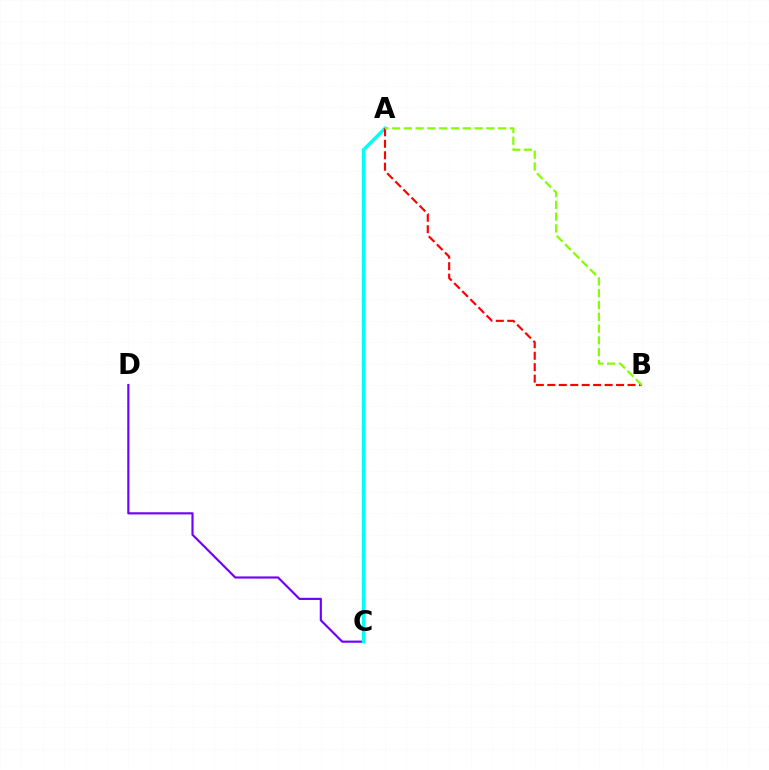{('C', 'D'): [{'color': '#7200ff', 'line_style': 'solid', 'thickness': 1.56}], ('A', 'C'): [{'color': '#00fff6', 'line_style': 'solid', 'thickness': 2.47}], ('A', 'B'): [{'color': '#ff0000', 'line_style': 'dashed', 'thickness': 1.56}, {'color': '#84ff00', 'line_style': 'dashed', 'thickness': 1.6}]}